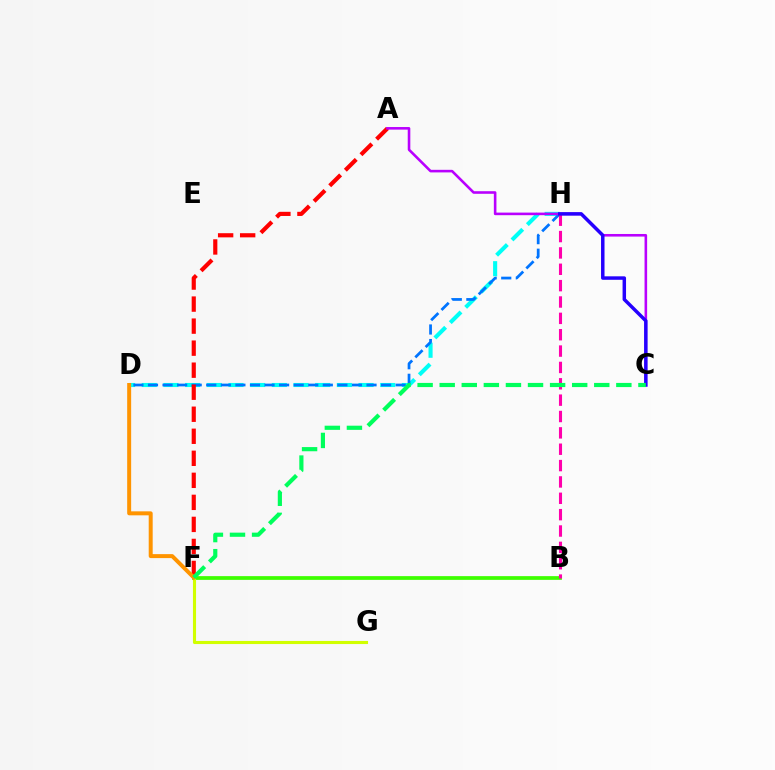{('B', 'F'): [{'color': '#3dff00', 'line_style': 'solid', 'thickness': 2.69}], ('D', 'H'): [{'color': '#00fff6', 'line_style': 'dashed', 'thickness': 2.94}, {'color': '#0074ff', 'line_style': 'dashed', 'thickness': 1.98}], ('A', 'F'): [{'color': '#ff0000', 'line_style': 'dashed', 'thickness': 2.99}], ('F', 'G'): [{'color': '#d1ff00', 'line_style': 'solid', 'thickness': 2.23}], ('B', 'H'): [{'color': '#ff00ac', 'line_style': 'dashed', 'thickness': 2.22}], ('D', 'F'): [{'color': '#ff9400', 'line_style': 'solid', 'thickness': 2.86}], ('A', 'C'): [{'color': '#b900ff', 'line_style': 'solid', 'thickness': 1.87}], ('C', 'H'): [{'color': '#2500ff', 'line_style': 'solid', 'thickness': 2.5}], ('C', 'F'): [{'color': '#00ff5c', 'line_style': 'dashed', 'thickness': 3.0}]}